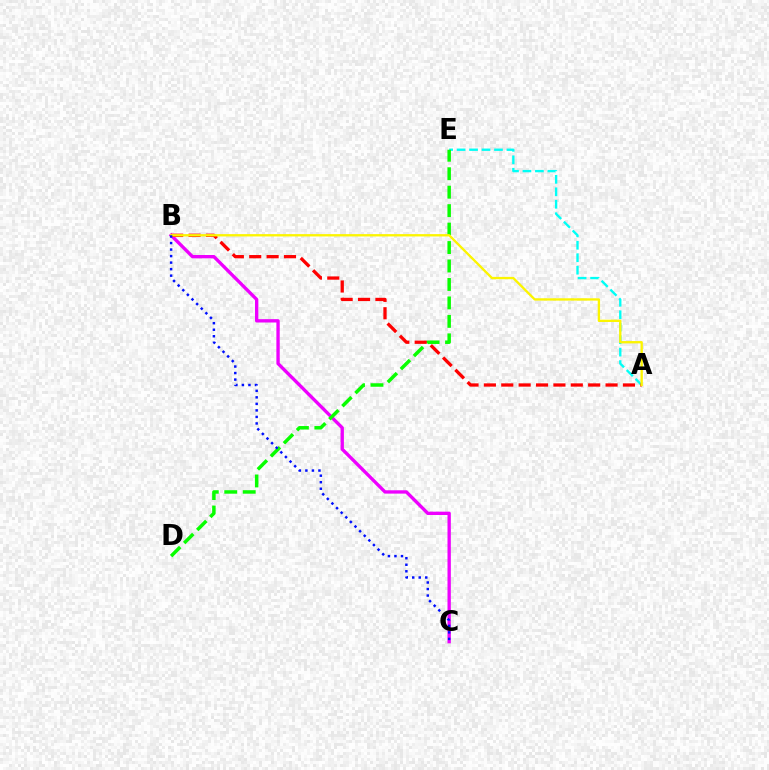{('A', 'E'): [{'color': '#00fff6', 'line_style': 'dashed', 'thickness': 1.69}], ('B', 'C'): [{'color': '#ee00ff', 'line_style': 'solid', 'thickness': 2.41}, {'color': '#0010ff', 'line_style': 'dotted', 'thickness': 1.77}], ('D', 'E'): [{'color': '#08ff00', 'line_style': 'dashed', 'thickness': 2.51}], ('A', 'B'): [{'color': '#ff0000', 'line_style': 'dashed', 'thickness': 2.36}, {'color': '#fcf500', 'line_style': 'solid', 'thickness': 1.68}]}